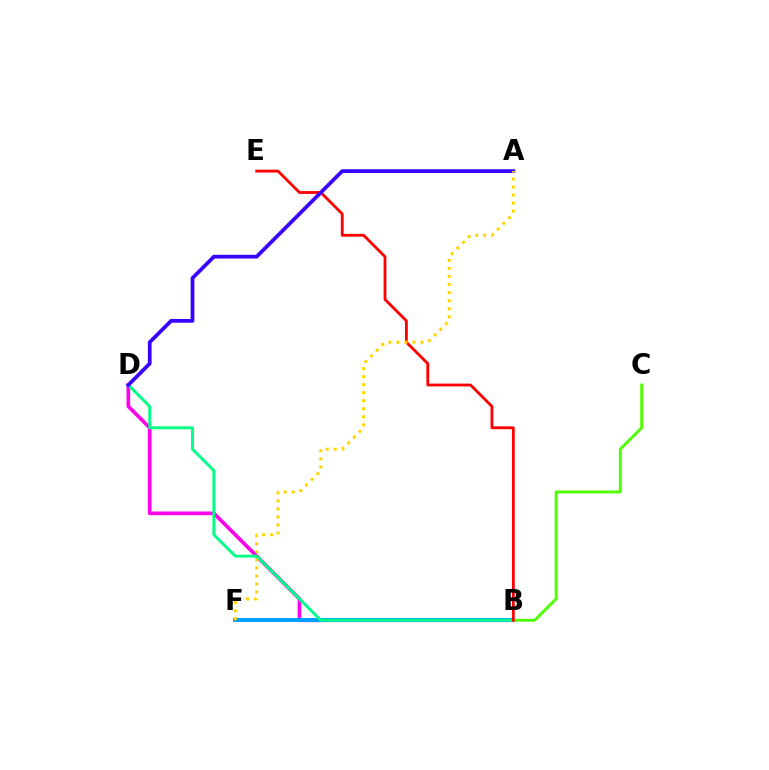{('B', 'D'): [{'color': '#ff00ed', 'line_style': 'solid', 'thickness': 2.64}, {'color': '#00ff86', 'line_style': 'solid', 'thickness': 2.12}], ('B', 'F'): [{'color': '#009eff', 'line_style': 'solid', 'thickness': 2.84}], ('B', 'C'): [{'color': '#4fff00', 'line_style': 'solid', 'thickness': 2.08}], ('B', 'E'): [{'color': '#ff0000', 'line_style': 'solid', 'thickness': 2.03}], ('A', 'D'): [{'color': '#3700ff', 'line_style': 'solid', 'thickness': 2.69}], ('A', 'F'): [{'color': '#ffd500', 'line_style': 'dotted', 'thickness': 2.18}]}